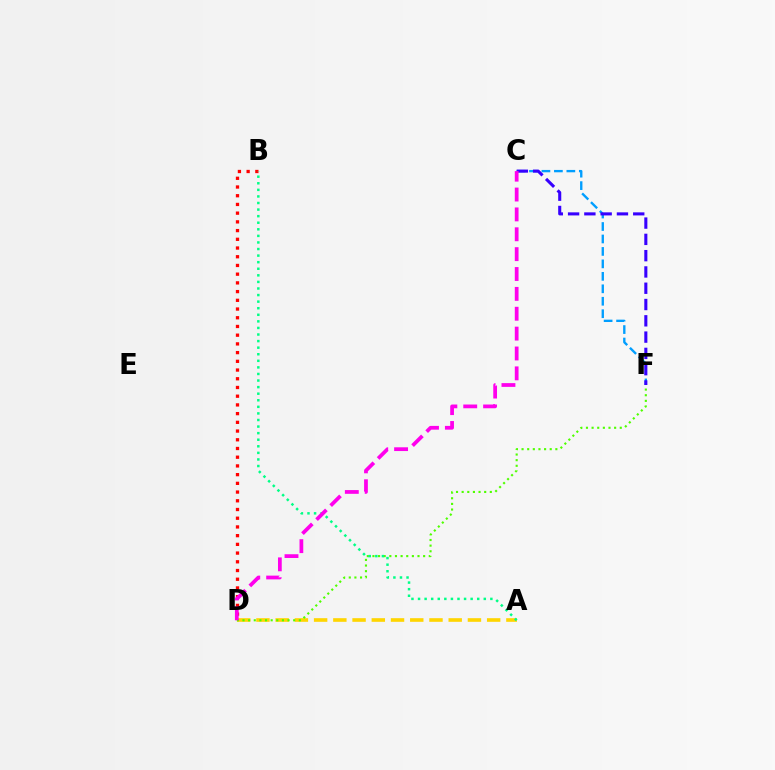{('B', 'D'): [{'color': '#ff0000', 'line_style': 'dotted', 'thickness': 2.37}], ('A', 'D'): [{'color': '#ffd500', 'line_style': 'dashed', 'thickness': 2.61}], ('C', 'F'): [{'color': '#009eff', 'line_style': 'dashed', 'thickness': 1.69}, {'color': '#3700ff', 'line_style': 'dashed', 'thickness': 2.21}], ('D', 'F'): [{'color': '#4fff00', 'line_style': 'dotted', 'thickness': 1.53}], ('A', 'B'): [{'color': '#00ff86', 'line_style': 'dotted', 'thickness': 1.79}], ('C', 'D'): [{'color': '#ff00ed', 'line_style': 'dashed', 'thickness': 2.7}]}